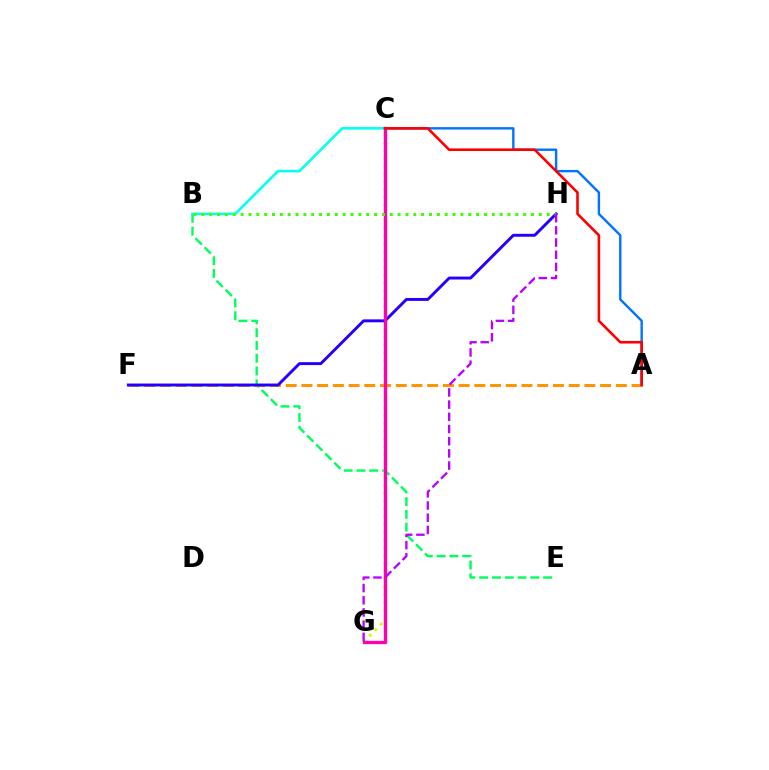{('B', 'E'): [{'color': '#00ff5c', 'line_style': 'dashed', 'thickness': 1.74}], ('B', 'C'): [{'color': '#00fff6', 'line_style': 'solid', 'thickness': 1.85}], ('A', 'C'): [{'color': '#0074ff', 'line_style': 'solid', 'thickness': 1.73}, {'color': '#ff0000', 'line_style': 'solid', 'thickness': 1.87}], ('A', 'F'): [{'color': '#ff9400', 'line_style': 'dashed', 'thickness': 2.14}], ('C', 'G'): [{'color': '#d1ff00', 'line_style': 'dotted', 'thickness': 2.12}, {'color': '#ff00ac', 'line_style': 'solid', 'thickness': 2.4}], ('F', 'H'): [{'color': '#2500ff', 'line_style': 'solid', 'thickness': 2.1}], ('B', 'H'): [{'color': '#3dff00', 'line_style': 'dotted', 'thickness': 2.13}], ('G', 'H'): [{'color': '#b900ff', 'line_style': 'dashed', 'thickness': 1.66}]}